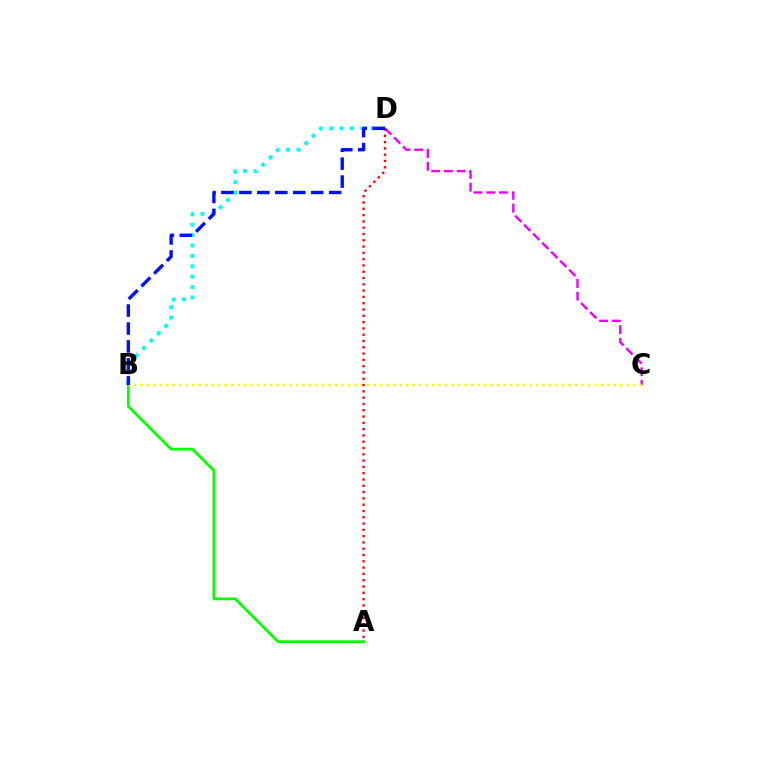{('B', 'D'): [{'color': '#00fff6', 'line_style': 'dotted', 'thickness': 2.82}, {'color': '#0010ff', 'line_style': 'dashed', 'thickness': 2.44}], ('A', 'B'): [{'color': '#08ff00', 'line_style': 'solid', 'thickness': 2.01}], ('C', 'D'): [{'color': '#ee00ff', 'line_style': 'dashed', 'thickness': 1.73}], ('B', 'C'): [{'color': '#fcf500', 'line_style': 'dotted', 'thickness': 1.76}], ('A', 'D'): [{'color': '#ff0000', 'line_style': 'dotted', 'thickness': 1.71}]}